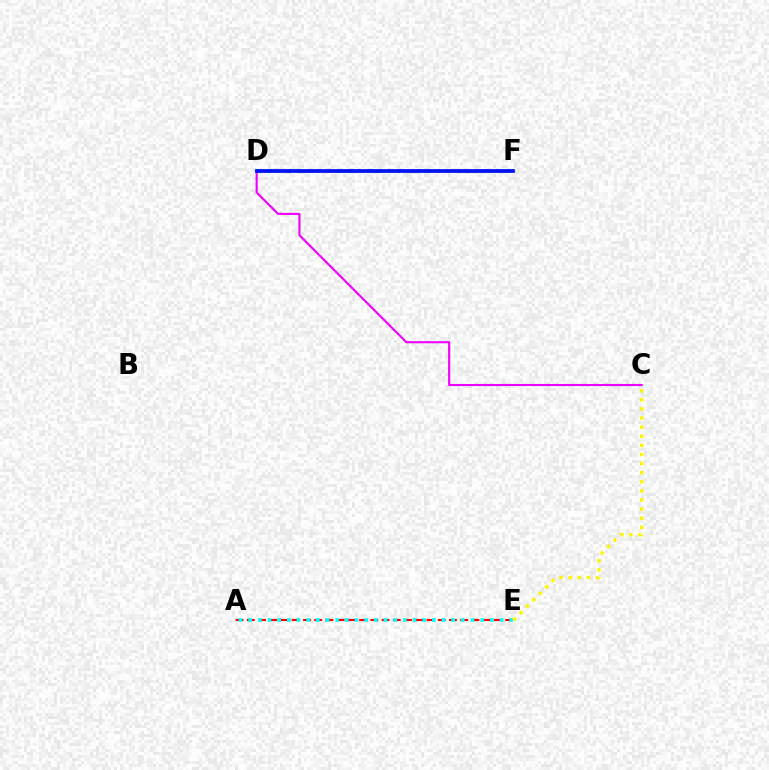{('C', 'D'): [{'color': '#ee00ff', 'line_style': 'solid', 'thickness': 1.52}], ('D', 'F'): [{'color': '#08ff00', 'line_style': 'dotted', 'thickness': 2.71}, {'color': '#0010ff', 'line_style': 'solid', 'thickness': 2.7}], ('A', 'E'): [{'color': '#ff0000', 'line_style': 'dashed', 'thickness': 1.53}, {'color': '#00fff6', 'line_style': 'dotted', 'thickness': 2.63}], ('C', 'E'): [{'color': '#fcf500', 'line_style': 'dotted', 'thickness': 2.47}]}